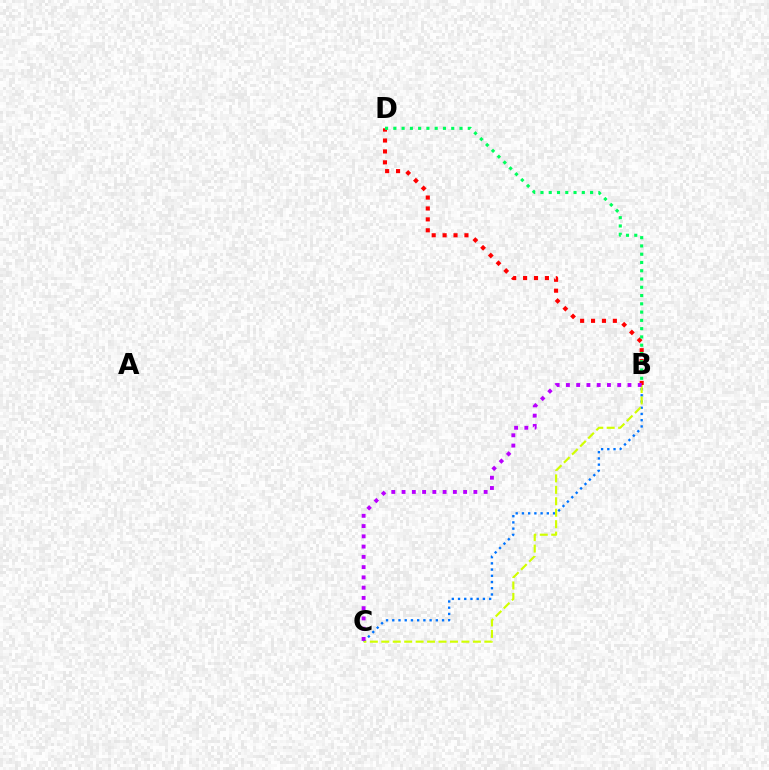{('B', 'D'): [{'color': '#ff0000', 'line_style': 'dotted', 'thickness': 2.96}, {'color': '#00ff5c', 'line_style': 'dotted', 'thickness': 2.25}], ('B', 'C'): [{'color': '#0074ff', 'line_style': 'dotted', 'thickness': 1.69}, {'color': '#d1ff00', 'line_style': 'dashed', 'thickness': 1.55}, {'color': '#b900ff', 'line_style': 'dotted', 'thickness': 2.79}]}